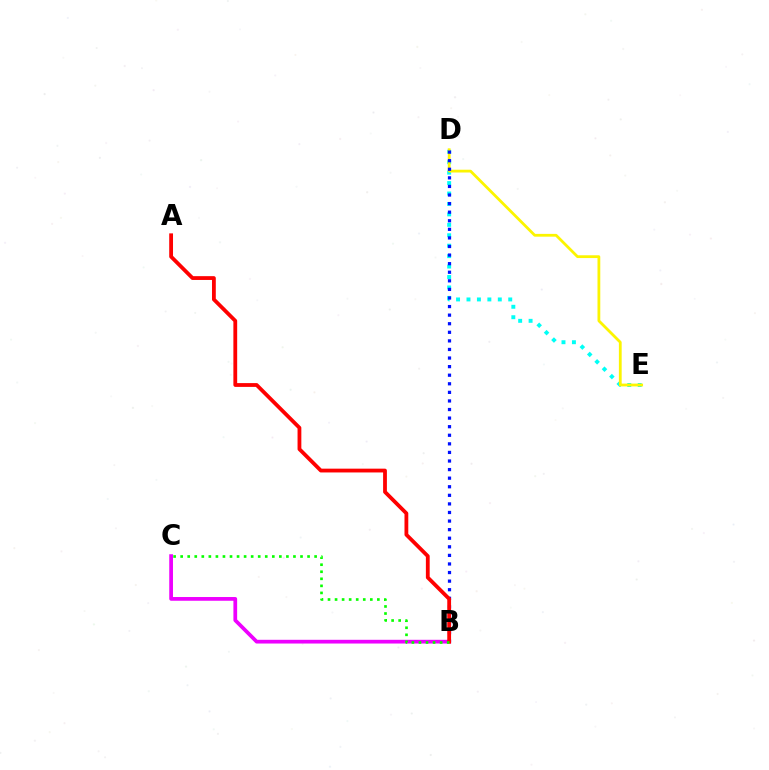{('D', 'E'): [{'color': '#00fff6', 'line_style': 'dotted', 'thickness': 2.84}, {'color': '#fcf500', 'line_style': 'solid', 'thickness': 2.0}], ('B', 'C'): [{'color': '#ee00ff', 'line_style': 'solid', 'thickness': 2.69}, {'color': '#08ff00', 'line_style': 'dotted', 'thickness': 1.92}], ('B', 'D'): [{'color': '#0010ff', 'line_style': 'dotted', 'thickness': 2.33}], ('A', 'B'): [{'color': '#ff0000', 'line_style': 'solid', 'thickness': 2.73}]}